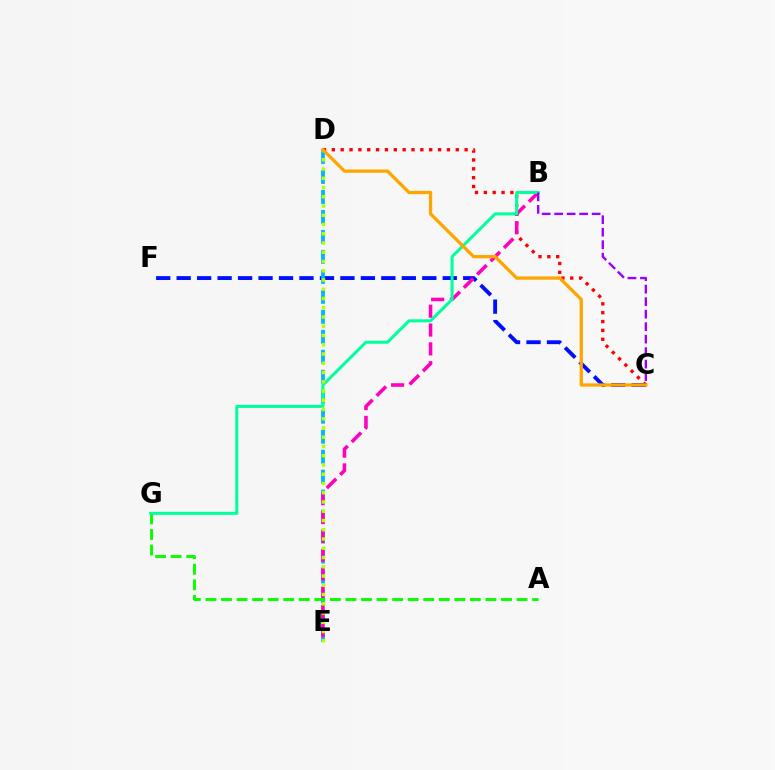{('C', 'F'): [{'color': '#0010ff', 'line_style': 'dashed', 'thickness': 2.78}], ('D', 'E'): [{'color': '#00b5ff', 'line_style': 'dashed', 'thickness': 2.71}, {'color': '#b3ff00', 'line_style': 'dotted', 'thickness': 2.51}], ('C', 'D'): [{'color': '#ff0000', 'line_style': 'dotted', 'thickness': 2.41}, {'color': '#ffa500', 'line_style': 'solid', 'thickness': 2.36}], ('B', 'E'): [{'color': '#ff00bd', 'line_style': 'dashed', 'thickness': 2.56}], ('A', 'G'): [{'color': '#08ff00', 'line_style': 'dashed', 'thickness': 2.11}], ('B', 'G'): [{'color': '#00ff9d', 'line_style': 'solid', 'thickness': 2.18}], ('B', 'C'): [{'color': '#9b00ff', 'line_style': 'dashed', 'thickness': 1.7}]}